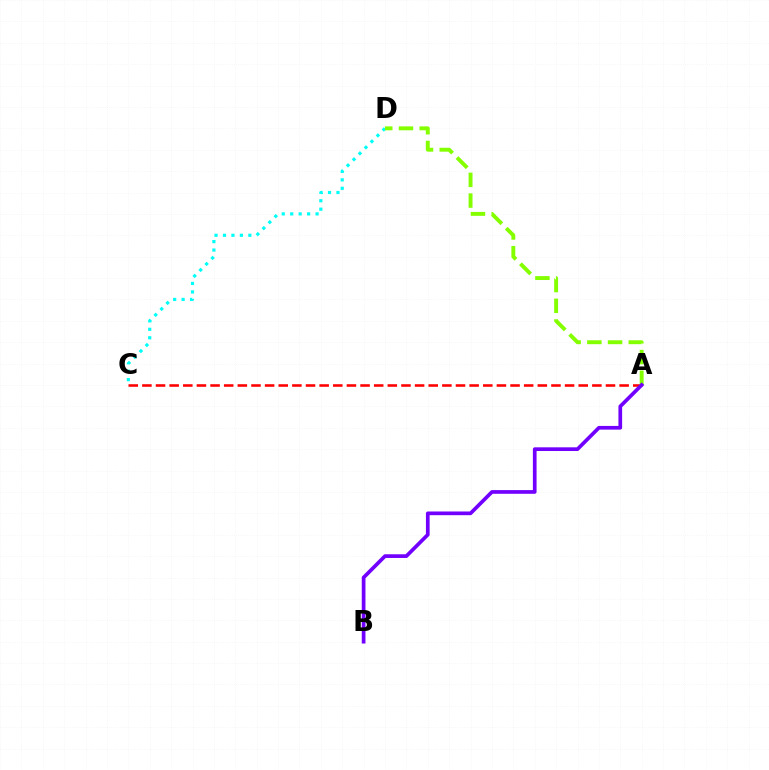{('C', 'D'): [{'color': '#00fff6', 'line_style': 'dotted', 'thickness': 2.3}], ('A', 'C'): [{'color': '#ff0000', 'line_style': 'dashed', 'thickness': 1.85}], ('A', 'D'): [{'color': '#84ff00', 'line_style': 'dashed', 'thickness': 2.81}], ('A', 'B'): [{'color': '#7200ff', 'line_style': 'solid', 'thickness': 2.66}]}